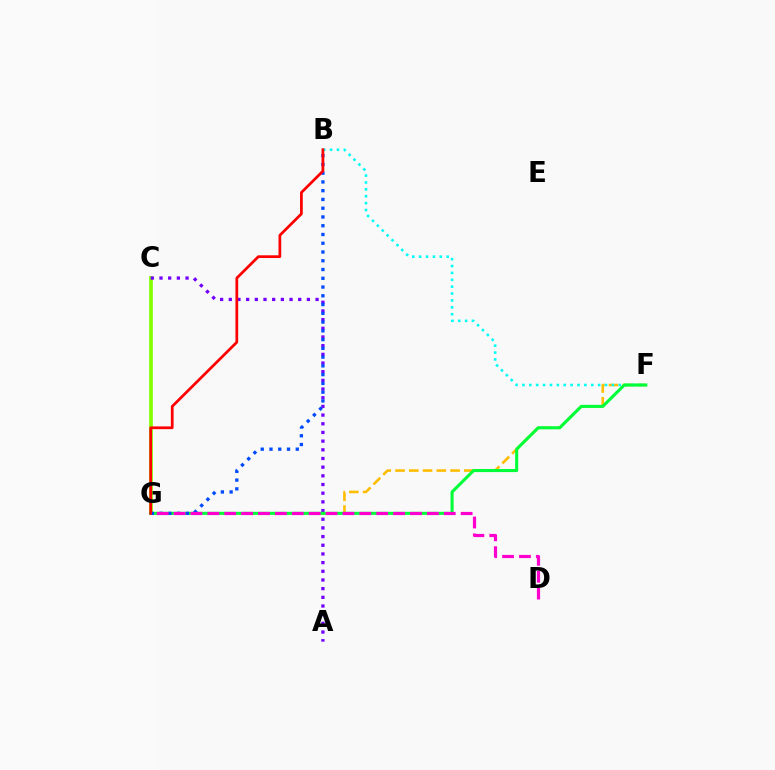{('F', 'G'): [{'color': '#ffbd00', 'line_style': 'dashed', 'thickness': 1.87}, {'color': '#00ff39', 'line_style': 'solid', 'thickness': 2.21}], ('B', 'F'): [{'color': '#00fff6', 'line_style': 'dotted', 'thickness': 1.87}], ('C', 'G'): [{'color': '#84ff00', 'line_style': 'solid', 'thickness': 2.66}], ('A', 'C'): [{'color': '#7200ff', 'line_style': 'dotted', 'thickness': 2.36}], ('B', 'G'): [{'color': '#004bff', 'line_style': 'dotted', 'thickness': 2.38}, {'color': '#ff0000', 'line_style': 'solid', 'thickness': 1.97}], ('D', 'G'): [{'color': '#ff00cf', 'line_style': 'dashed', 'thickness': 2.29}]}